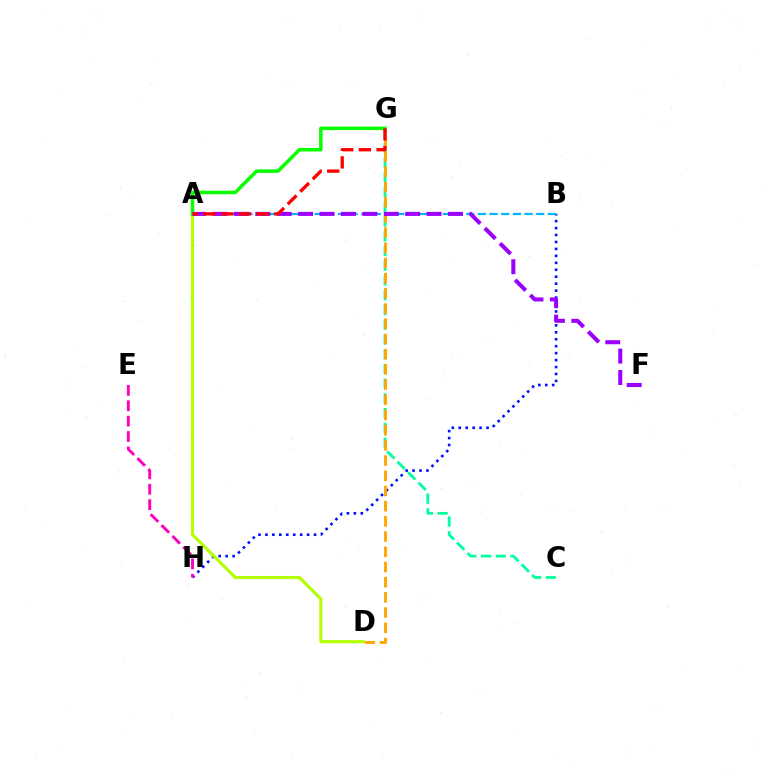{('B', 'H'): [{'color': '#0010ff', 'line_style': 'dotted', 'thickness': 1.89}], ('E', 'H'): [{'color': '#ff00bd', 'line_style': 'dashed', 'thickness': 2.09}], ('A', 'B'): [{'color': '#00b5ff', 'line_style': 'dashed', 'thickness': 1.59}], ('C', 'G'): [{'color': '#00ff9d', 'line_style': 'dashed', 'thickness': 2.0}], ('D', 'G'): [{'color': '#ffa500', 'line_style': 'dashed', 'thickness': 2.06}], ('A', 'D'): [{'color': '#b3ff00', 'line_style': 'solid', 'thickness': 2.24}], ('A', 'G'): [{'color': '#08ff00', 'line_style': 'solid', 'thickness': 2.53}, {'color': '#ff0000', 'line_style': 'dashed', 'thickness': 2.4}], ('A', 'F'): [{'color': '#9b00ff', 'line_style': 'dashed', 'thickness': 2.91}]}